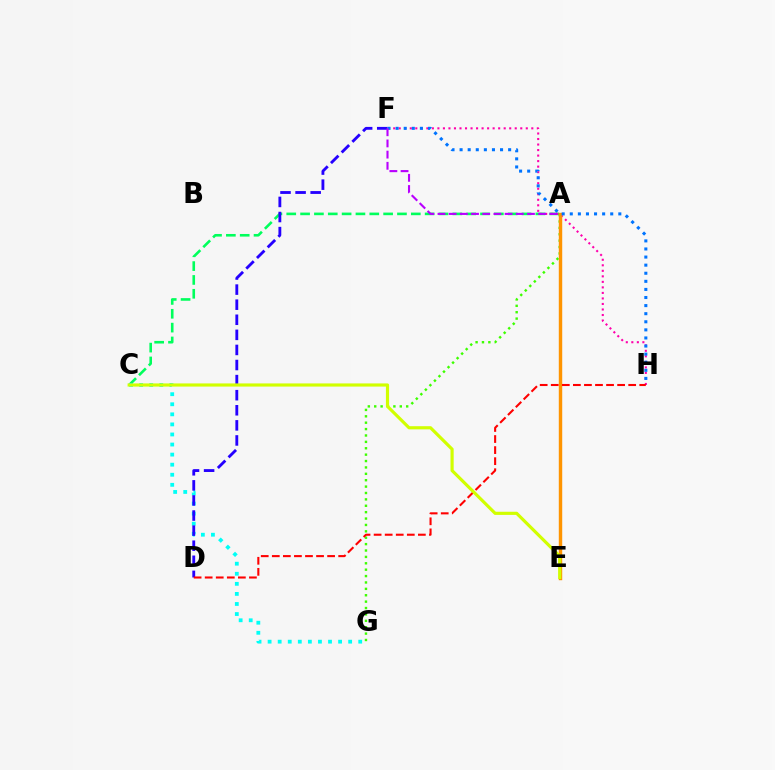{('A', 'C'): [{'color': '#00ff5c', 'line_style': 'dashed', 'thickness': 1.88}], ('F', 'H'): [{'color': '#ff00ac', 'line_style': 'dotted', 'thickness': 1.5}, {'color': '#0074ff', 'line_style': 'dotted', 'thickness': 2.2}], ('C', 'G'): [{'color': '#00fff6', 'line_style': 'dotted', 'thickness': 2.74}], ('D', 'F'): [{'color': '#2500ff', 'line_style': 'dashed', 'thickness': 2.05}], ('A', 'G'): [{'color': '#3dff00', 'line_style': 'dotted', 'thickness': 1.74}], ('A', 'E'): [{'color': '#ff9400', 'line_style': 'solid', 'thickness': 2.46}], ('A', 'F'): [{'color': '#b900ff', 'line_style': 'dashed', 'thickness': 1.52}], ('D', 'H'): [{'color': '#ff0000', 'line_style': 'dashed', 'thickness': 1.5}], ('C', 'E'): [{'color': '#d1ff00', 'line_style': 'solid', 'thickness': 2.28}]}